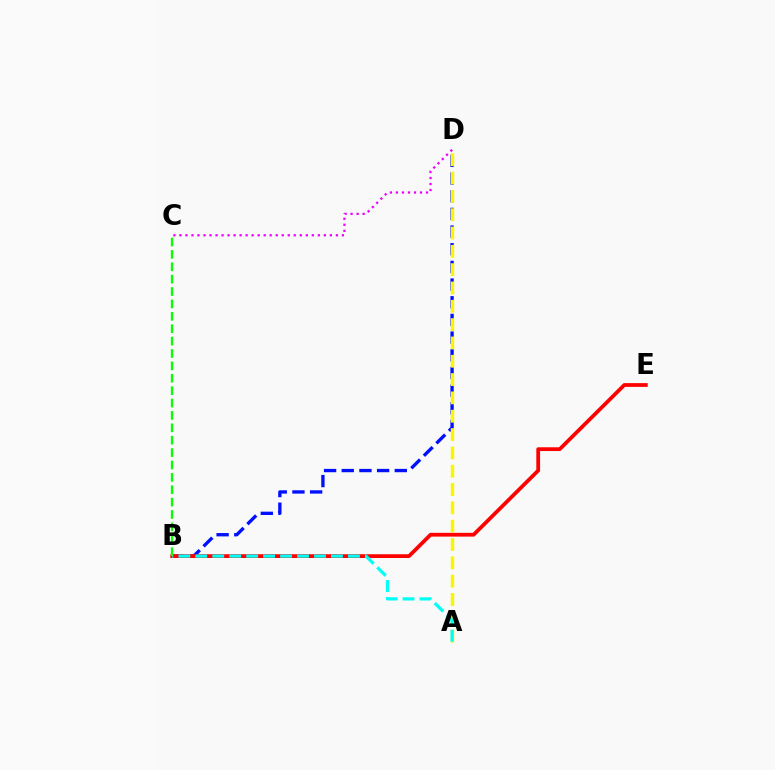{('B', 'D'): [{'color': '#0010ff', 'line_style': 'dashed', 'thickness': 2.4}], ('B', 'E'): [{'color': '#ff0000', 'line_style': 'solid', 'thickness': 2.71}], ('A', 'D'): [{'color': '#fcf500', 'line_style': 'dashed', 'thickness': 2.49}], ('A', 'B'): [{'color': '#00fff6', 'line_style': 'dashed', 'thickness': 2.3}], ('C', 'D'): [{'color': '#ee00ff', 'line_style': 'dotted', 'thickness': 1.63}], ('B', 'C'): [{'color': '#08ff00', 'line_style': 'dashed', 'thickness': 1.68}]}